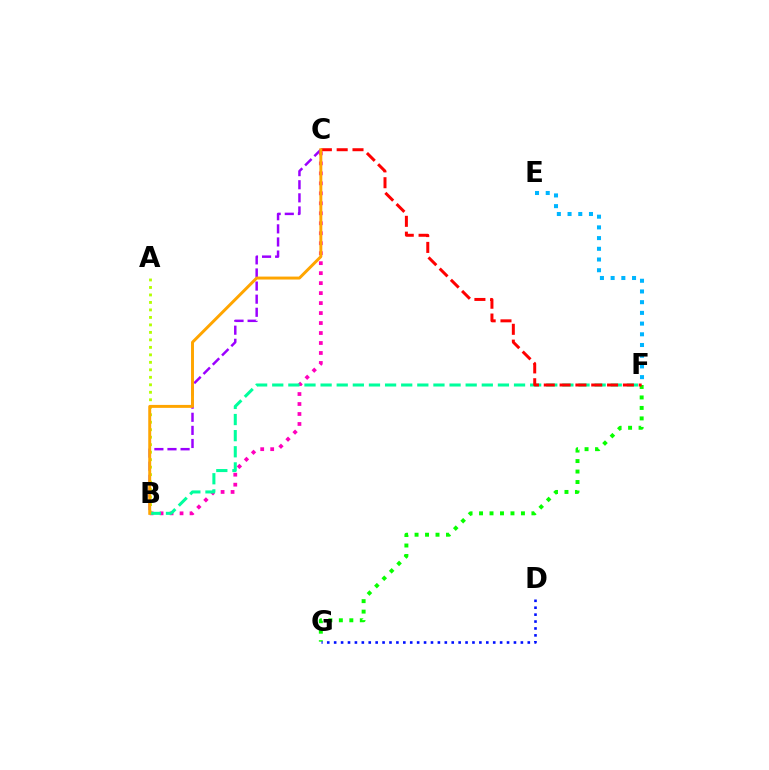{('B', 'C'): [{'color': '#ff00bd', 'line_style': 'dotted', 'thickness': 2.71}, {'color': '#9b00ff', 'line_style': 'dashed', 'thickness': 1.78}, {'color': '#ffa500', 'line_style': 'solid', 'thickness': 2.12}], ('F', 'G'): [{'color': '#08ff00', 'line_style': 'dotted', 'thickness': 2.85}], ('A', 'B'): [{'color': '#b3ff00', 'line_style': 'dotted', 'thickness': 2.03}], ('B', 'F'): [{'color': '#00ff9d', 'line_style': 'dashed', 'thickness': 2.19}], ('E', 'F'): [{'color': '#00b5ff', 'line_style': 'dotted', 'thickness': 2.91}], ('C', 'F'): [{'color': '#ff0000', 'line_style': 'dashed', 'thickness': 2.15}], ('D', 'G'): [{'color': '#0010ff', 'line_style': 'dotted', 'thickness': 1.88}]}